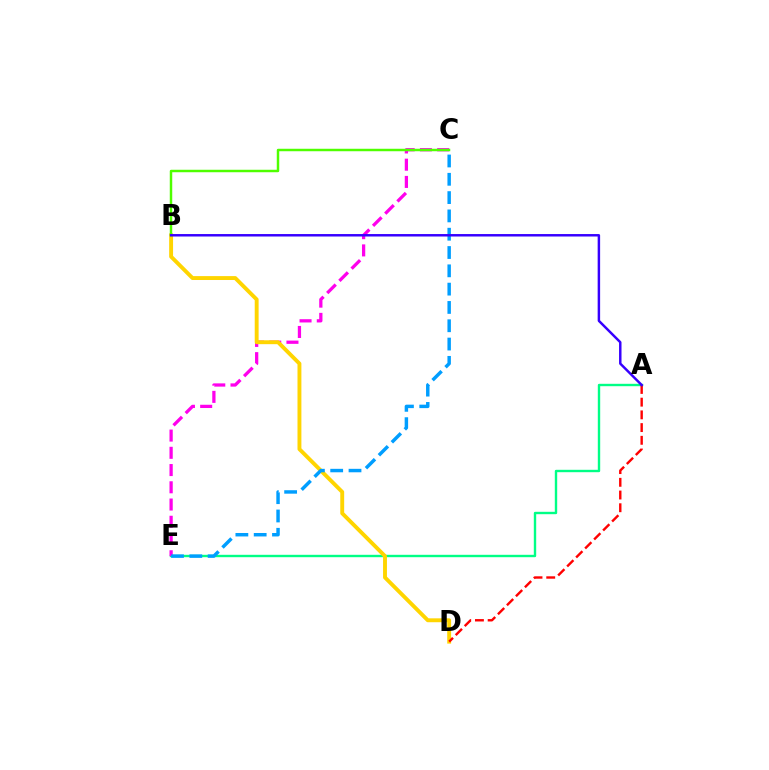{('A', 'E'): [{'color': '#00ff86', 'line_style': 'solid', 'thickness': 1.72}], ('C', 'E'): [{'color': '#ff00ed', 'line_style': 'dashed', 'thickness': 2.34}, {'color': '#009eff', 'line_style': 'dashed', 'thickness': 2.49}], ('B', 'D'): [{'color': '#ffd500', 'line_style': 'solid', 'thickness': 2.81}], ('B', 'C'): [{'color': '#4fff00', 'line_style': 'solid', 'thickness': 1.78}], ('A', 'D'): [{'color': '#ff0000', 'line_style': 'dashed', 'thickness': 1.73}], ('A', 'B'): [{'color': '#3700ff', 'line_style': 'solid', 'thickness': 1.77}]}